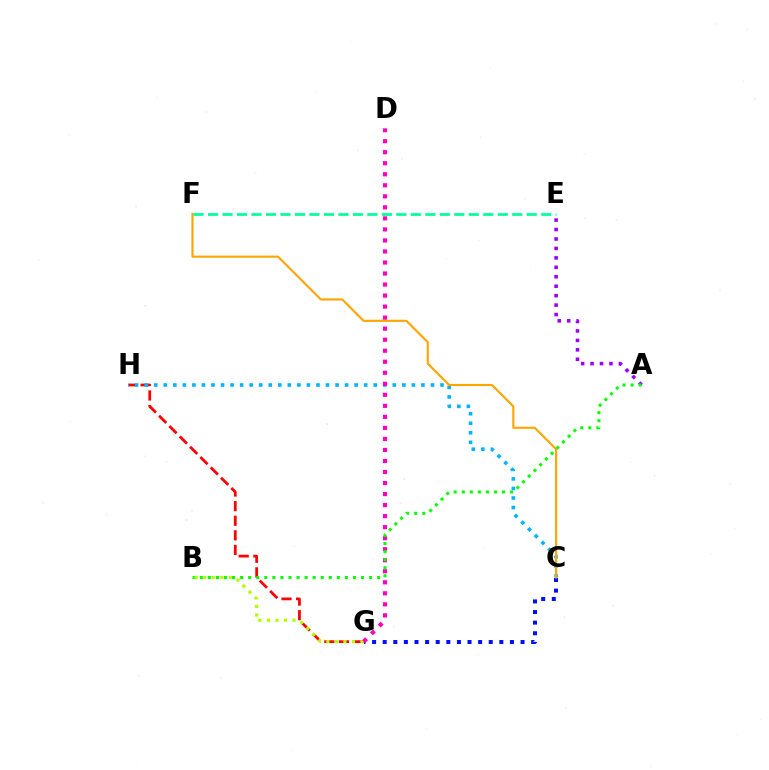{('G', 'H'): [{'color': '#ff0000', 'line_style': 'dashed', 'thickness': 1.98}], ('C', 'H'): [{'color': '#00b5ff', 'line_style': 'dotted', 'thickness': 2.59}], ('A', 'E'): [{'color': '#9b00ff', 'line_style': 'dotted', 'thickness': 2.57}], ('C', 'G'): [{'color': '#0010ff', 'line_style': 'dotted', 'thickness': 2.88}], ('C', 'F'): [{'color': '#ffa500', 'line_style': 'solid', 'thickness': 1.54}], ('B', 'G'): [{'color': '#b3ff00', 'line_style': 'dotted', 'thickness': 2.32}], ('E', 'F'): [{'color': '#00ff9d', 'line_style': 'dashed', 'thickness': 1.97}], ('D', 'G'): [{'color': '#ff00bd', 'line_style': 'dotted', 'thickness': 3.0}], ('A', 'B'): [{'color': '#08ff00', 'line_style': 'dotted', 'thickness': 2.19}]}